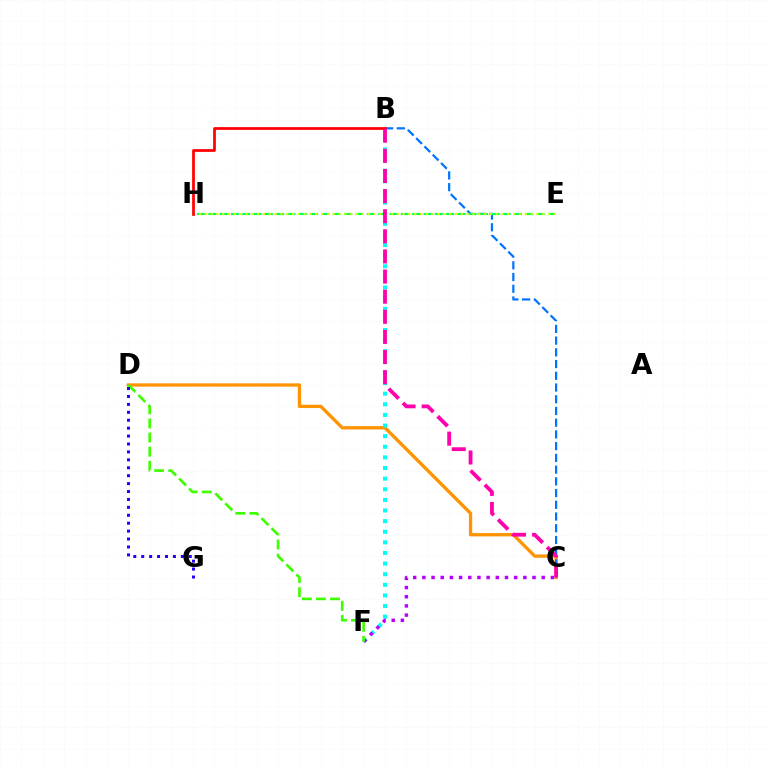{('C', 'D'): [{'color': '#ff9400', 'line_style': 'solid', 'thickness': 2.38}], ('B', 'C'): [{'color': '#0074ff', 'line_style': 'dashed', 'thickness': 1.59}, {'color': '#ff00ac', 'line_style': 'dashed', 'thickness': 2.73}], ('E', 'H'): [{'color': '#00ff5c', 'line_style': 'dashed', 'thickness': 1.54}, {'color': '#d1ff00', 'line_style': 'dotted', 'thickness': 1.58}], ('B', 'F'): [{'color': '#00fff6', 'line_style': 'dotted', 'thickness': 2.88}], ('C', 'F'): [{'color': '#b900ff', 'line_style': 'dotted', 'thickness': 2.49}], ('B', 'H'): [{'color': '#ff0000', 'line_style': 'solid', 'thickness': 1.97}], ('D', 'F'): [{'color': '#3dff00', 'line_style': 'dashed', 'thickness': 1.92}], ('D', 'G'): [{'color': '#2500ff', 'line_style': 'dotted', 'thickness': 2.15}]}